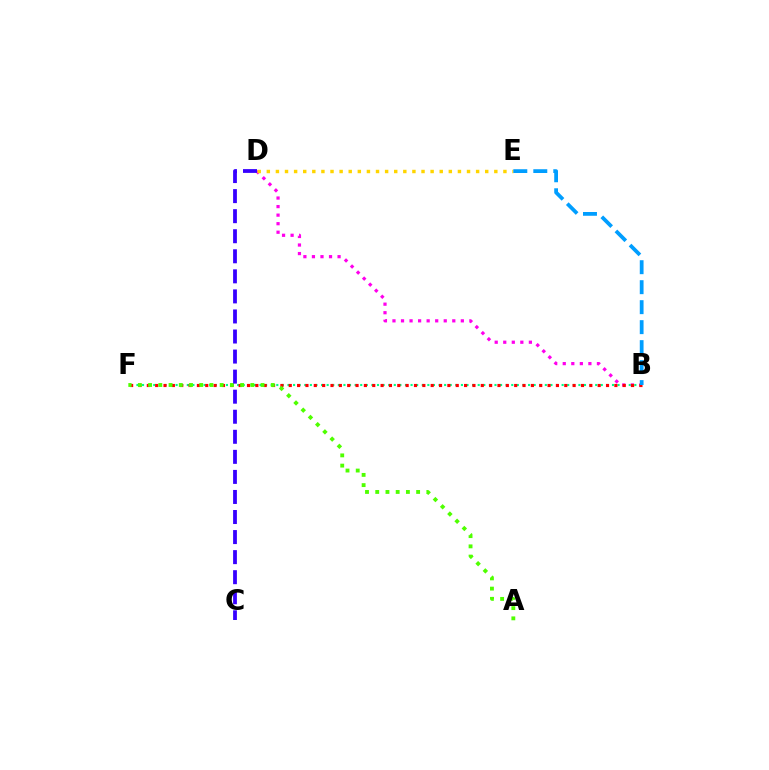{('B', 'F'): [{'color': '#00ff86', 'line_style': 'dotted', 'thickness': 1.52}, {'color': '#ff0000', 'line_style': 'dotted', 'thickness': 2.27}], ('B', 'D'): [{'color': '#ff00ed', 'line_style': 'dotted', 'thickness': 2.32}], ('A', 'F'): [{'color': '#4fff00', 'line_style': 'dotted', 'thickness': 2.78}], ('D', 'E'): [{'color': '#ffd500', 'line_style': 'dotted', 'thickness': 2.47}], ('C', 'D'): [{'color': '#3700ff', 'line_style': 'dashed', 'thickness': 2.72}], ('B', 'E'): [{'color': '#009eff', 'line_style': 'dashed', 'thickness': 2.71}]}